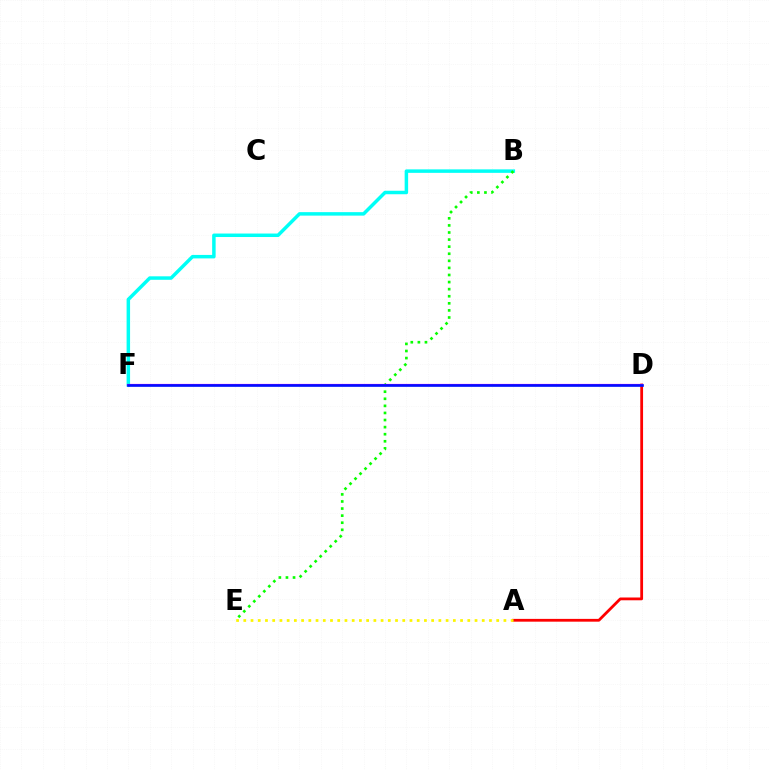{('B', 'F'): [{'color': '#00fff6', 'line_style': 'solid', 'thickness': 2.51}], ('A', 'D'): [{'color': '#ff0000', 'line_style': 'solid', 'thickness': 2.01}], ('B', 'E'): [{'color': '#08ff00', 'line_style': 'dotted', 'thickness': 1.92}], ('D', 'F'): [{'color': '#ee00ff', 'line_style': 'solid', 'thickness': 1.58}, {'color': '#0010ff', 'line_style': 'solid', 'thickness': 1.91}], ('A', 'E'): [{'color': '#fcf500', 'line_style': 'dotted', 'thickness': 1.96}]}